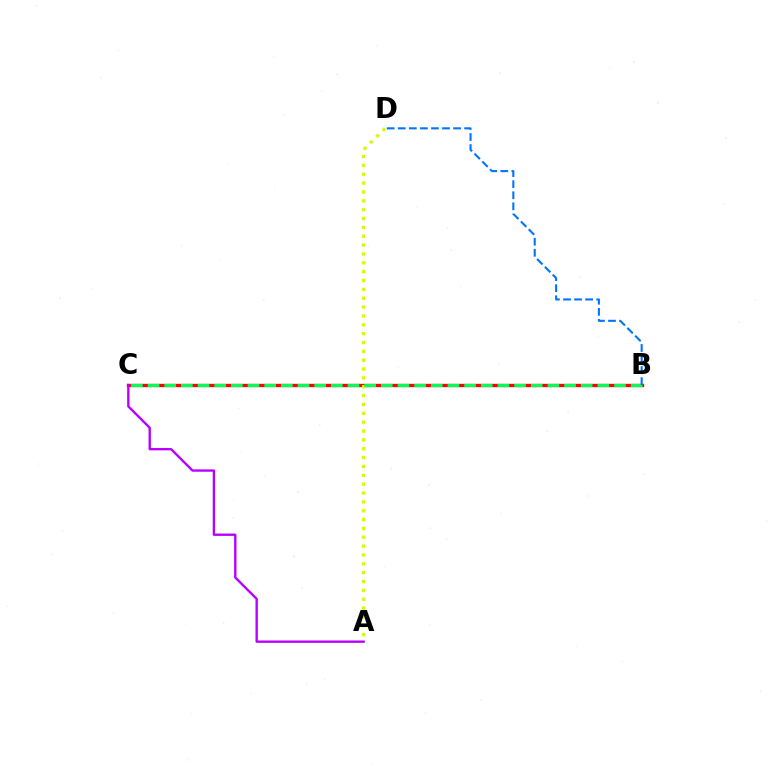{('B', 'C'): [{'color': '#ff0000', 'line_style': 'solid', 'thickness': 2.4}, {'color': '#00ff5c', 'line_style': 'dashed', 'thickness': 2.26}], ('A', 'C'): [{'color': '#b900ff', 'line_style': 'solid', 'thickness': 1.71}], ('A', 'D'): [{'color': '#d1ff00', 'line_style': 'dotted', 'thickness': 2.41}], ('B', 'D'): [{'color': '#0074ff', 'line_style': 'dashed', 'thickness': 1.5}]}